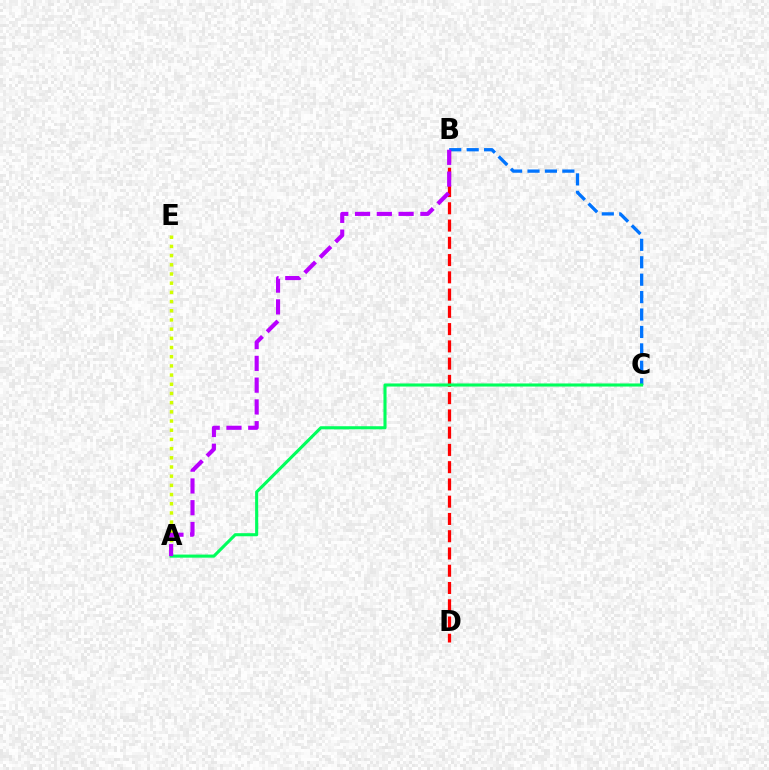{('A', 'E'): [{'color': '#d1ff00', 'line_style': 'dotted', 'thickness': 2.5}], ('B', 'C'): [{'color': '#0074ff', 'line_style': 'dashed', 'thickness': 2.37}], ('B', 'D'): [{'color': '#ff0000', 'line_style': 'dashed', 'thickness': 2.34}], ('A', 'C'): [{'color': '#00ff5c', 'line_style': 'solid', 'thickness': 2.22}], ('A', 'B'): [{'color': '#b900ff', 'line_style': 'dashed', 'thickness': 2.96}]}